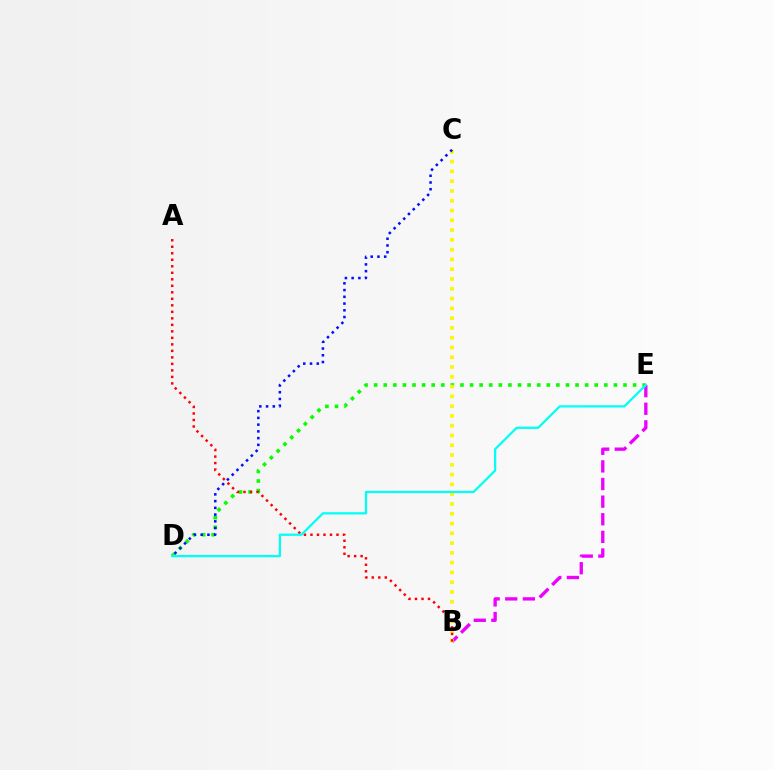{('B', 'E'): [{'color': '#ee00ff', 'line_style': 'dashed', 'thickness': 2.39}], ('D', 'E'): [{'color': '#08ff00', 'line_style': 'dotted', 'thickness': 2.61}, {'color': '#00fff6', 'line_style': 'solid', 'thickness': 1.63}], ('B', 'C'): [{'color': '#fcf500', 'line_style': 'dotted', 'thickness': 2.66}], ('C', 'D'): [{'color': '#0010ff', 'line_style': 'dotted', 'thickness': 1.83}], ('A', 'B'): [{'color': '#ff0000', 'line_style': 'dotted', 'thickness': 1.77}]}